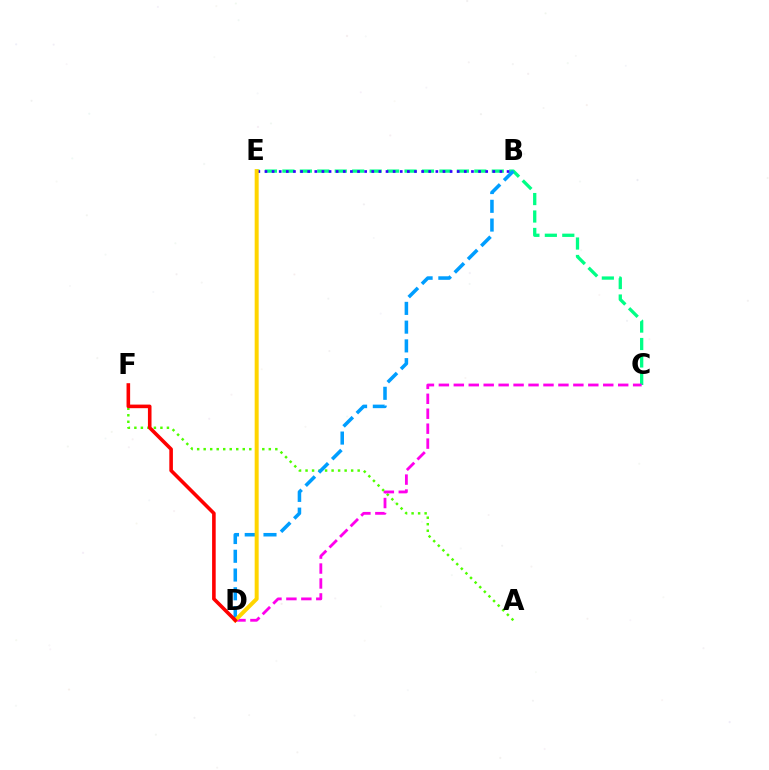{('A', 'F'): [{'color': '#4fff00', 'line_style': 'dotted', 'thickness': 1.77}], ('C', 'E'): [{'color': '#00ff86', 'line_style': 'dashed', 'thickness': 2.37}], ('B', 'D'): [{'color': '#009eff', 'line_style': 'dashed', 'thickness': 2.55}], ('B', 'E'): [{'color': '#3700ff', 'line_style': 'dotted', 'thickness': 1.93}], ('C', 'D'): [{'color': '#ff00ed', 'line_style': 'dashed', 'thickness': 2.03}], ('D', 'E'): [{'color': '#ffd500', 'line_style': 'solid', 'thickness': 2.88}], ('D', 'F'): [{'color': '#ff0000', 'line_style': 'solid', 'thickness': 2.58}]}